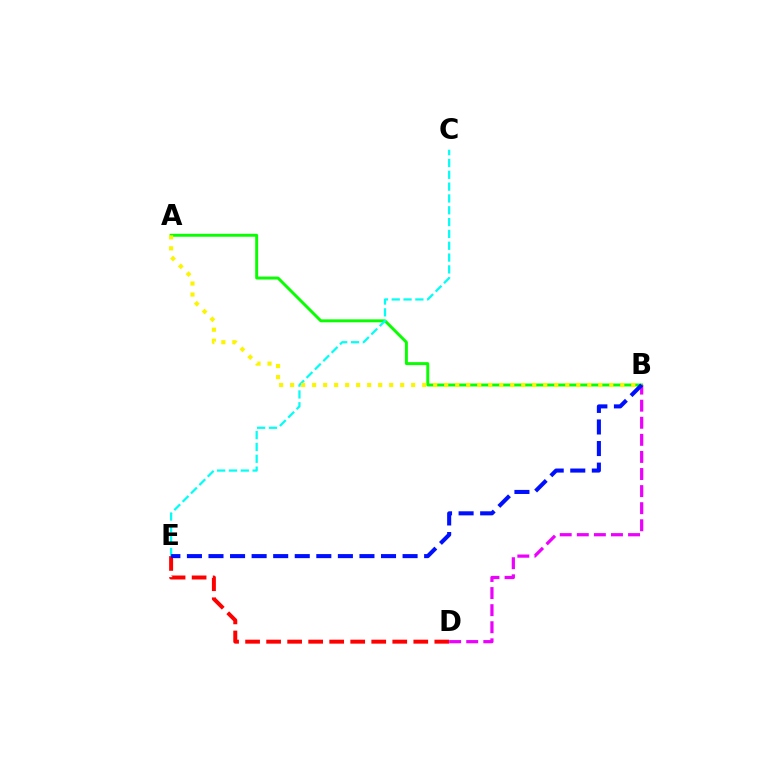{('A', 'B'): [{'color': '#08ff00', 'line_style': 'solid', 'thickness': 2.12}, {'color': '#fcf500', 'line_style': 'dotted', 'thickness': 2.99}], ('C', 'E'): [{'color': '#00fff6', 'line_style': 'dashed', 'thickness': 1.61}], ('D', 'E'): [{'color': '#ff0000', 'line_style': 'dashed', 'thickness': 2.86}], ('B', 'D'): [{'color': '#ee00ff', 'line_style': 'dashed', 'thickness': 2.32}], ('B', 'E'): [{'color': '#0010ff', 'line_style': 'dashed', 'thickness': 2.93}]}